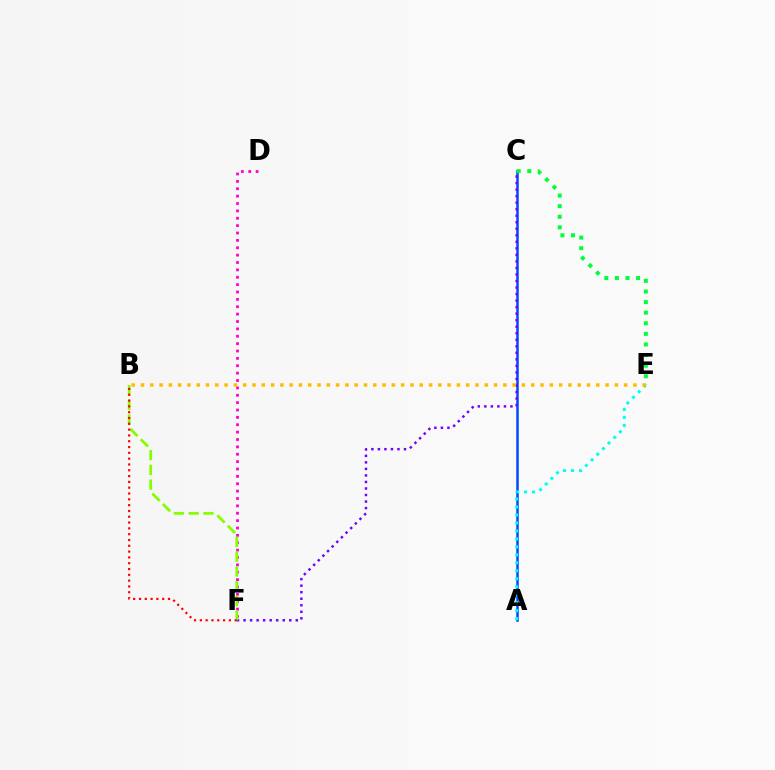{('A', 'C'): [{'color': '#004bff', 'line_style': 'solid', 'thickness': 1.82}], ('D', 'F'): [{'color': '#ff00cf', 'line_style': 'dotted', 'thickness': 2.0}], ('A', 'E'): [{'color': '#00fff6', 'line_style': 'dotted', 'thickness': 2.17}], ('C', 'F'): [{'color': '#7200ff', 'line_style': 'dotted', 'thickness': 1.77}], ('B', 'F'): [{'color': '#84ff00', 'line_style': 'dashed', 'thickness': 2.01}, {'color': '#ff0000', 'line_style': 'dotted', 'thickness': 1.58}], ('C', 'E'): [{'color': '#00ff39', 'line_style': 'dotted', 'thickness': 2.88}], ('B', 'E'): [{'color': '#ffbd00', 'line_style': 'dotted', 'thickness': 2.52}]}